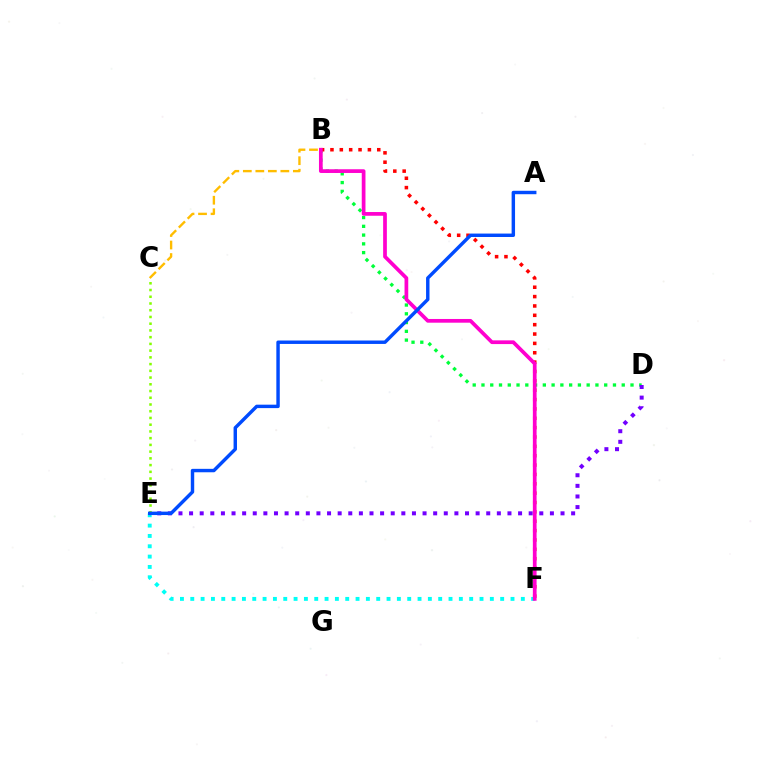{('B', 'D'): [{'color': '#00ff39', 'line_style': 'dotted', 'thickness': 2.38}], ('E', 'F'): [{'color': '#00fff6', 'line_style': 'dotted', 'thickness': 2.81}], ('B', 'F'): [{'color': '#ff0000', 'line_style': 'dotted', 'thickness': 2.54}, {'color': '#ff00cf', 'line_style': 'solid', 'thickness': 2.68}], ('B', 'C'): [{'color': '#ffbd00', 'line_style': 'dashed', 'thickness': 1.7}], ('D', 'E'): [{'color': '#7200ff', 'line_style': 'dotted', 'thickness': 2.88}], ('C', 'E'): [{'color': '#84ff00', 'line_style': 'dotted', 'thickness': 1.83}], ('A', 'E'): [{'color': '#004bff', 'line_style': 'solid', 'thickness': 2.47}]}